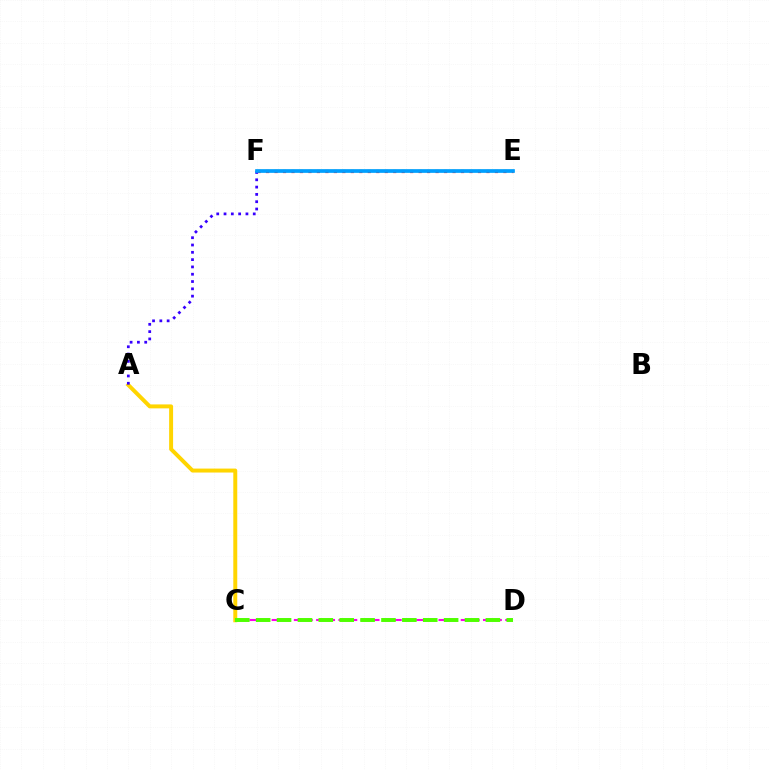{('A', 'C'): [{'color': '#ffd500', 'line_style': 'solid', 'thickness': 2.85}], ('E', 'F'): [{'color': '#00ff86', 'line_style': 'solid', 'thickness': 1.64}, {'color': '#ff0000', 'line_style': 'dotted', 'thickness': 2.3}, {'color': '#009eff', 'line_style': 'solid', 'thickness': 2.64}], ('C', 'D'): [{'color': '#ff00ed', 'line_style': 'dashed', 'thickness': 1.51}, {'color': '#4fff00', 'line_style': 'dashed', 'thickness': 2.84}], ('A', 'F'): [{'color': '#3700ff', 'line_style': 'dotted', 'thickness': 1.98}]}